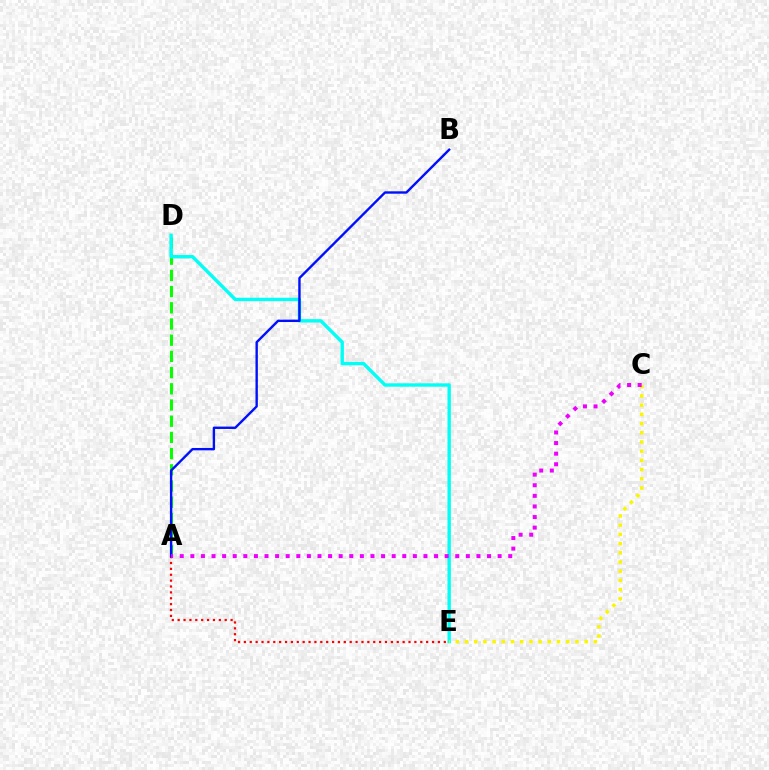{('A', 'E'): [{'color': '#ff0000', 'line_style': 'dotted', 'thickness': 1.6}], ('A', 'D'): [{'color': '#08ff00', 'line_style': 'dashed', 'thickness': 2.2}], ('D', 'E'): [{'color': '#00fff6', 'line_style': 'solid', 'thickness': 2.43}], ('C', 'E'): [{'color': '#fcf500', 'line_style': 'dotted', 'thickness': 2.5}], ('A', 'B'): [{'color': '#0010ff', 'line_style': 'solid', 'thickness': 1.72}], ('A', 'C'): [{'color': '#ee00ff', 'line_style': 'dotted', 'thickness': 2.88}]}